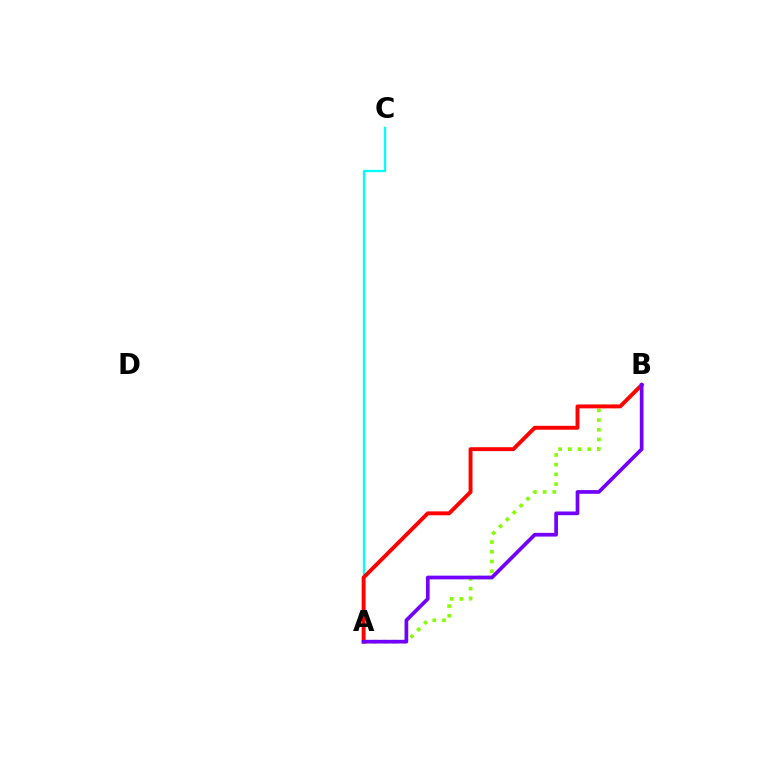{('A', 'B'): [{'color': '#84ff00', 'line_style': 'dotted', 'thickness': 2.64}, {'color': '#ff0000', 'line_style': 'solid', 'thickness': 2.81}, {'color': '#7200ff', 'line_style': 'solid', 'thickness': 2.67}], ('A', 'C'): [{'color': '#00fff6', 'line_style': 'solid', 'thickness': 1.68}]}